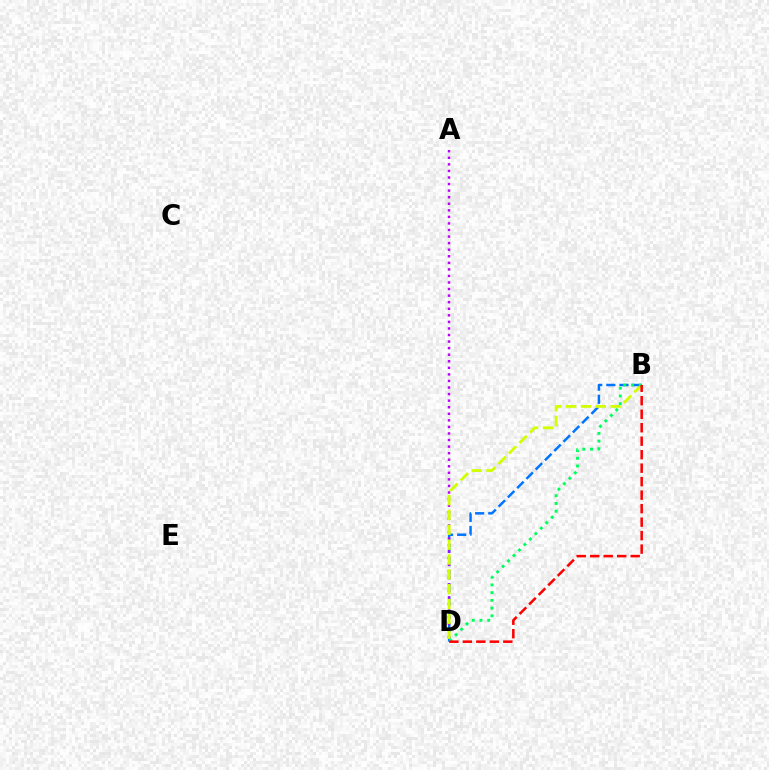{('B', 'D'): [{'color': '#0074ff', 'line_style': 'dashed', 'thickness': 1.78}, {'color': '#d1ff00', 'line_style': 'dashed', 'thickness': 2.02}, {'color': '#00ff5c', 'line_style': 'dotted', 'thickness': 2.1}, {'color': '#ff0000', 'line_style': 'dashed', 'thickness': 1.83}], ('A', 'D'): [{'color': '#b900ff', 'line_style': 'dotted', 'thickness': 1.78}]}